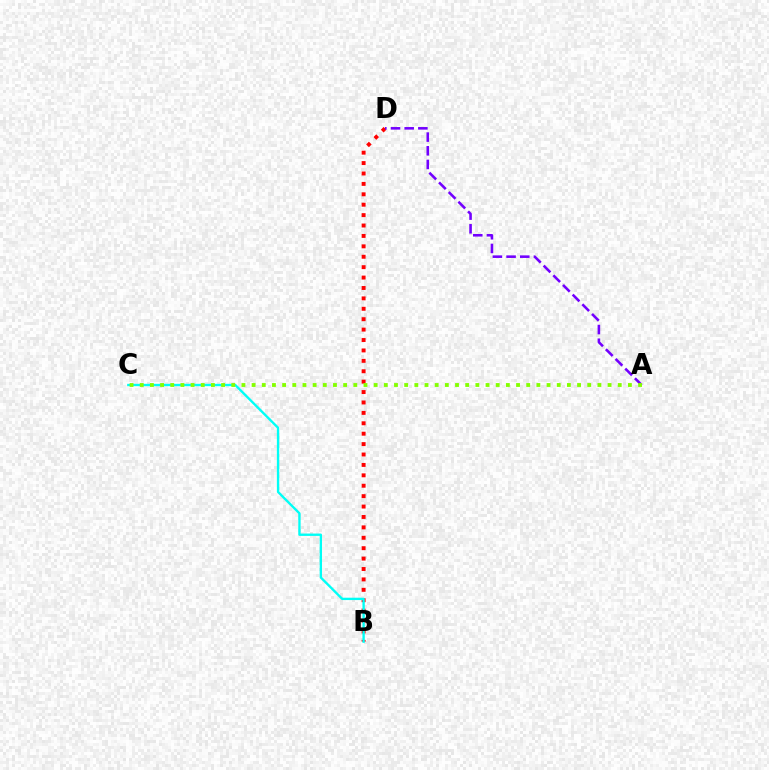{('B', 'D'): [{'color': '#ff0000', 'line_style': 'dotted', 'thickness': 2.83}], ('B', 'C'): [{'color': '#00fff6', 'line_style': 'solid', 'thickness': 1.7}], ('A', 'D'): [{'color': '#7200ff', 'line_style': 'dashed', 'thickness': 1.86}], ('A', 'C'): [{'color': '#84ff00', 'line_style': 'dotted', 'thickness': 2.76}]}